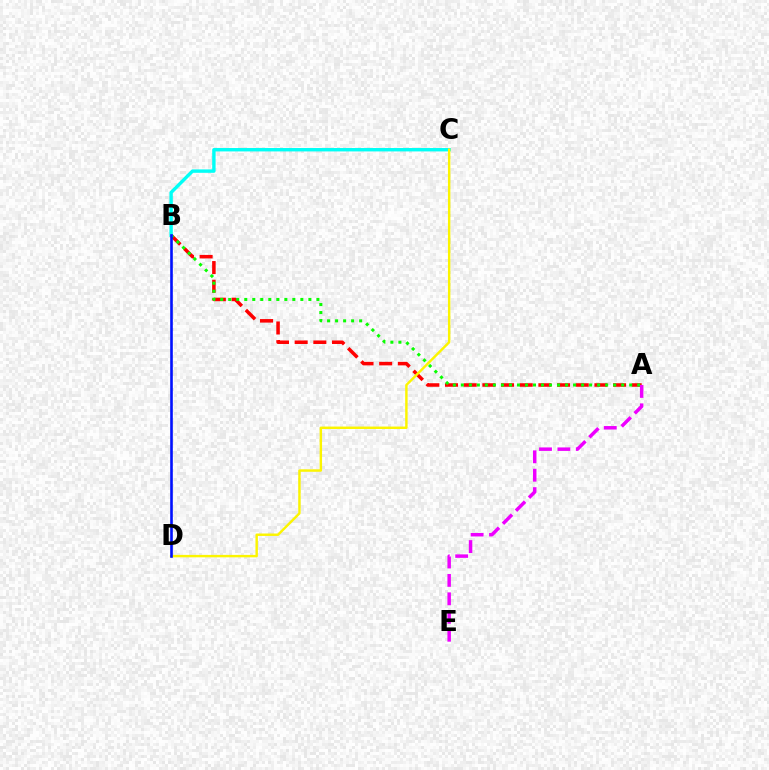{('A', 'B'): [{'color': '#ff0000', 'line_style': 'dashed', 'thickness': 2.54}, {'color': '#08ff00', 'line_style': 'dotted', 'thickness': 2.18}], ('B', 'C'): [{'color': '#00fff6', 'line_style': 'solid', 'thickness': 2.45}], ('C', 'D'): [{'color': '#fcf500', 'line_style': 'solid', 'thickness': 1.76}], ('A', 'E'): [{'color': '#ee00ff', 'line_style': 'dashed', 'thickness': 2.5}], ('B', 'D'): [{'color': '#0010ff', 'line_style': 'solid', 'thickness': 1.88}]}